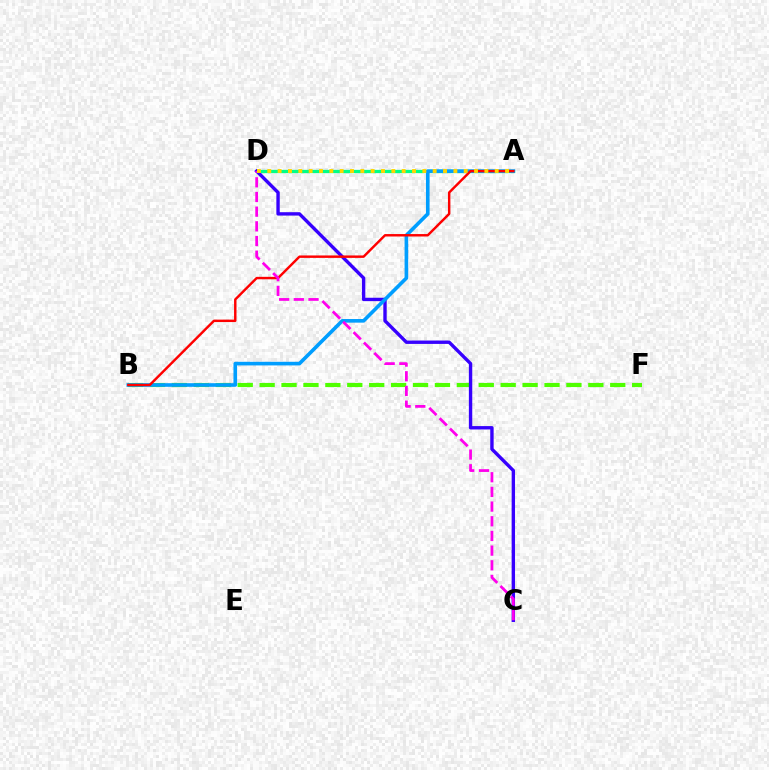{('B', 'F'): [{'color': '#4fff00', 'line_style': 'dashed', 'thickness': 2.98}], ('A', 'D'): [{'color': '#00ff86', 'line_style': 'solid', 'thickness': 2.36}, {'color': '#ffd500', 'line_style': 'dotted', 'thickness': 2.81}], ('C', 'D'): [{'color': '#3700ff', 'line_style': 'solid', 'thickness': 2.44}, {'color': '#ff00ed', 'line_style': 'dashed', 'thickness': 1.99}], ('A', 'B'): [{'color': '#009eff', 'line_style': 'solid', 'thickness': 2.61}, {'color': '#ff0000', 'line_style': 'solid', 'thickness': 1.75}]}